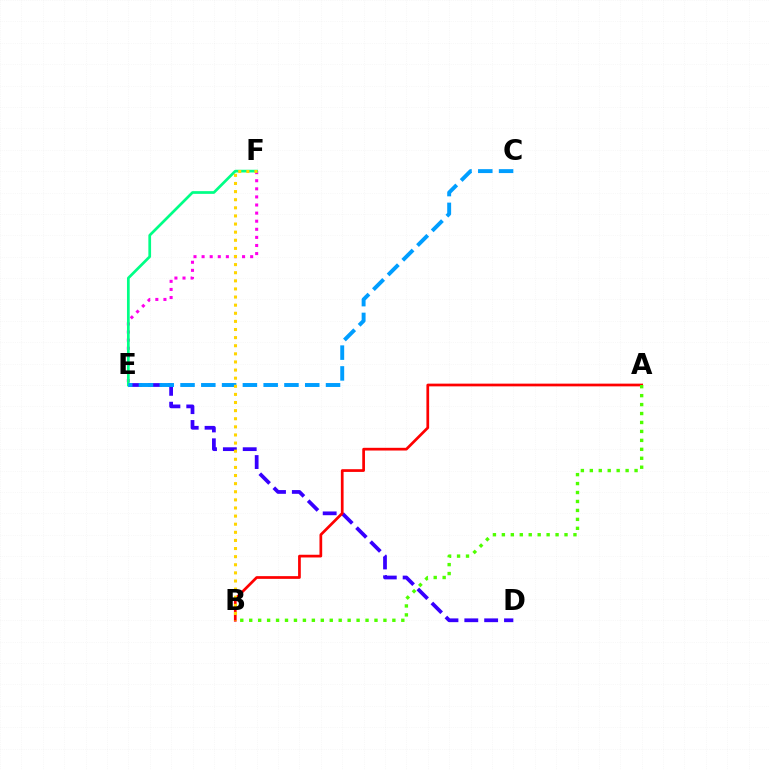{('D', 'E'): [{'color': '#3700ff', 'line_style': 'dashed', 'thickness': 2.7}], ('E', 'F'): [{'color': '#ff00ed', 'line_style': 'dotted', 'thickness': 2.2}, {'color': '#00ff86', 'line_style': 'solid', 'thickness': 1.96}], ('A', 'B'): [{'color': '#ff0000', 'line_style': 'solid', 'thickness': 1.96}, {'color': '#4fff00', 'line_style': 'dotted', 'thickness': 2.43}], ('C', 'E'): [{'color': '#009eff', 'line_style': 'dashed', 'thickness': 2.82}], ('B', 'F'): [{'color': '#ffd500', 'line_style': 'dotted', 'thickness': 2.2}]}